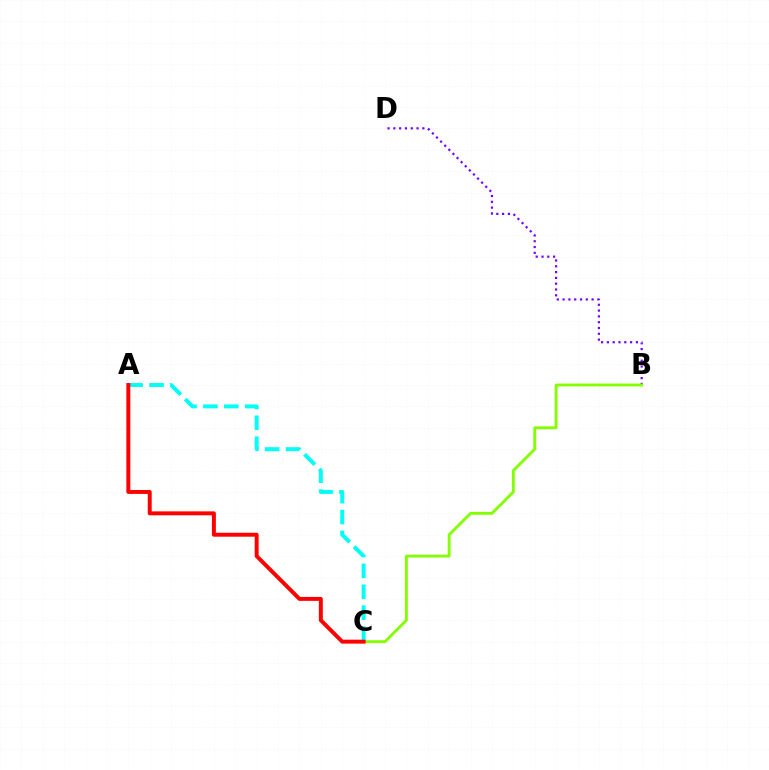{('B', 'D'): [{'color': '#7200ff', 'line_style': 'dotted', 'thickness': 1.58}], ('B', 'C'): [{'color': '#84ff00', 'line_style': 'solid', 'thickness': 2.07}], ('A', 'C'): [{'color': '#00fff6', 'line_style': 'dashed', 'thickness': 2.84}, {'color': '#ff0000', 'line_style': 'solid', 'thickness': 2.84}]}